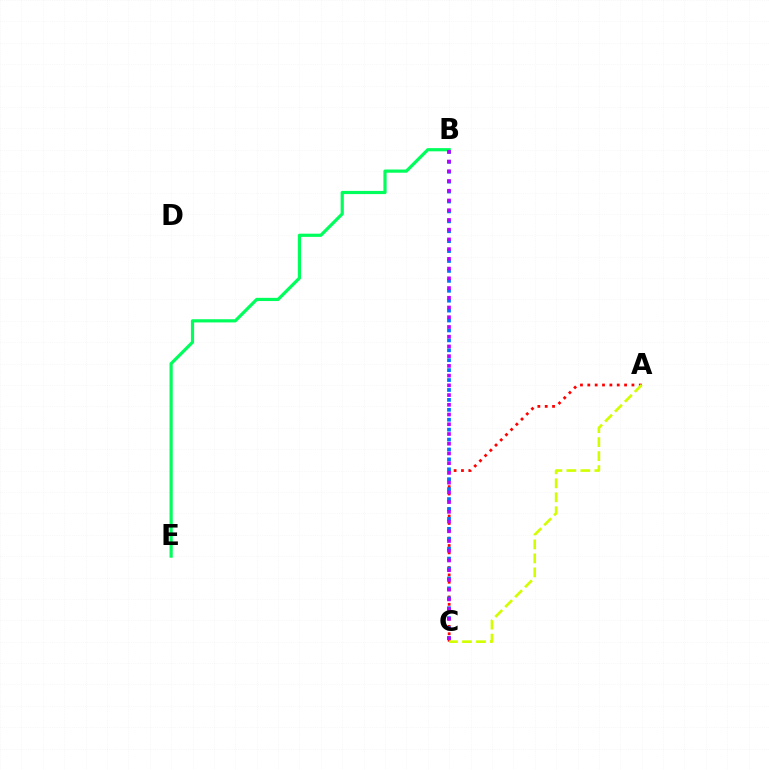{('A', 'C'): [{'color': '#ff0000', 'line_style': 'dotted', 'thickness': 2.0}, {'color': '#d1ff00', 'line_style': 'dashed', 'thickness': 1.9}], ('B', 'C'): [{'color': '#0074ff', 'line_style': 'dotted', 'thickness': 2.7}, {'color': '#b900ff', 'line_style': 'dotted', 'thickness': 2.64}], ('B', 'E'): [{'color': '#00ff5c', 'line_style': 'solid', 'thickness': 2.3}]}